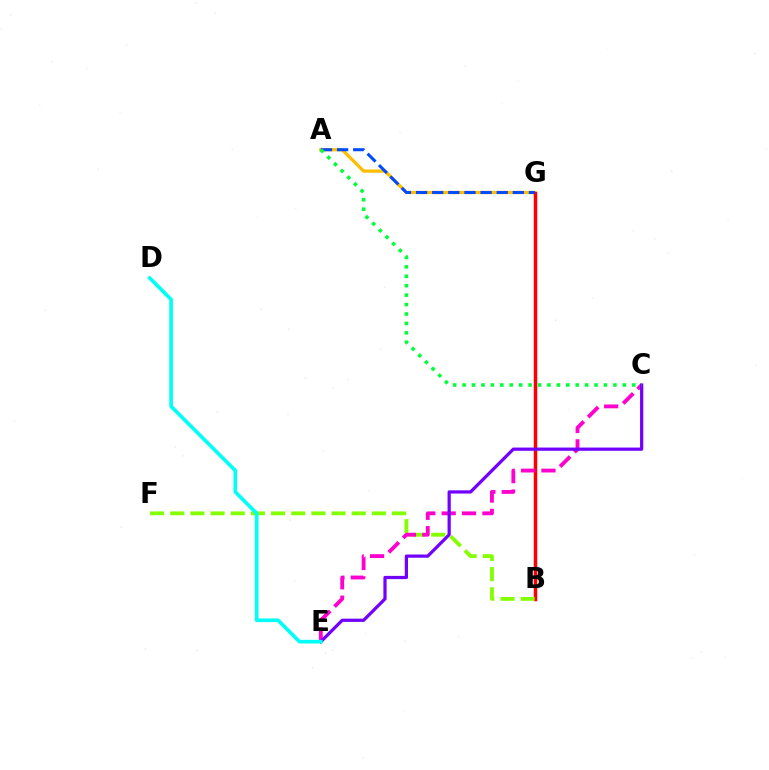{('A', 'G'): [{'color': '#ffbd00', 'line_style': 'solid', 'thickness': 2.34}, {'color': '#004bff', 'line_style': 'dashed', 'thickness': 2.19}], ('B', 'G'): [{'color': '#ff0000', 'line_style': 'solid', 'thickness': 2.51}], ('B', 'F'): [{'color': '#84ff00', 'line_style': 'dashed', 'thickness': 2.74}], ('C', 'E'): [{'color': '#ff00cf', 'line_style': 'dashed', 'thickness': 2.77}, {'color': '#7200ff', 'line_style': 'solid', 'thickness': 2.32}], ('D', 'E'): [{'color': '#00fff6', 'line_style': 'solid', 'thickness': 2.63}], ('A', 'C'): [{'color': '#00ff39', 'line_style': 'dotted', 'thickness': 2.56}]}